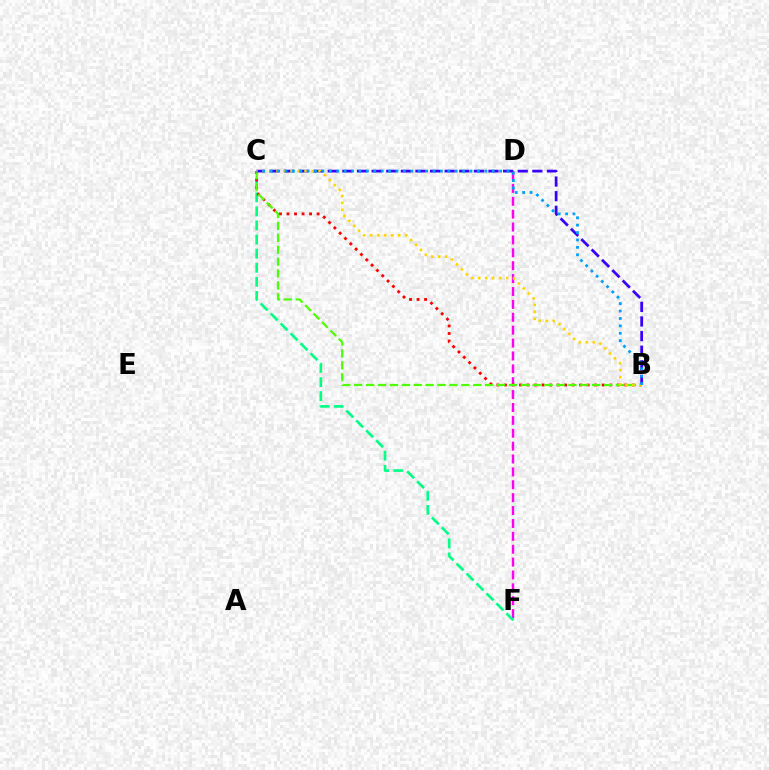{('D', 'F'): [{'color': '#ff00ed', 'line_style': 'dashed', 'thickness': 1.75}], ('C', 'F'): [{'color': '#00ff86', 'line_style': 'dashed', 'thickness': 1.91}], ('B', 'C'): [{'color': '#ff0000', 'line_style': 'dotted', 'thickness': 2.04}, {'color': '#4fff00', 'line_style': 'dashed', 'thickness': 1.62}, {'color': '#3700ff', 'line_style': 'dashed', 'thickness': 1.98}, {'color': '#ffd500', 'line_style': 'dotted', 'thickness': 1.9}, {'color': '#009eff', 'line_style': 'dotted', 'thickness': 2.01}]}